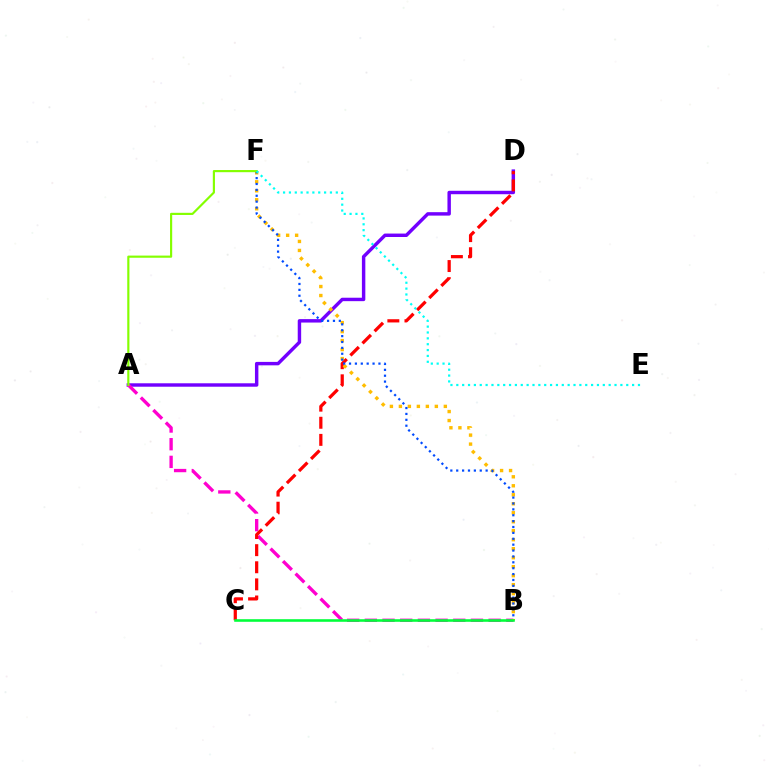{('A', 'D'): [{'color': '#7200ff', 'line_style': 'solid', 'thickness': 2.47}], ('A', 'B'): [{'color': '#ff00cf', 'line_style': 'dashed', 'thickness': 2.4}], ('C', 'D'): [{'color': '#ff0000', 'line_style': 'dashed', 'thickness': 2.32}], ('B', 'F'): [{'color': '#ffbd00', 'line_style': 'dotted', 'thickness': 2.44}, {'color': '#004bff', 'line_style': 'dotted', 'thickness': 1.6}], ('A', 'F'): [{'color': '#84ff00', 'line_style': 'solid', 'thickness': 1.56}], ('E', 'F'): [{'color': '#00fff6', 'line_style': 'dotted', 'thickness': 1.59}], ('B', 'C'): [{'color': '#00ff39', 'line_style': 'solid', 'thickness': 1.86}]}